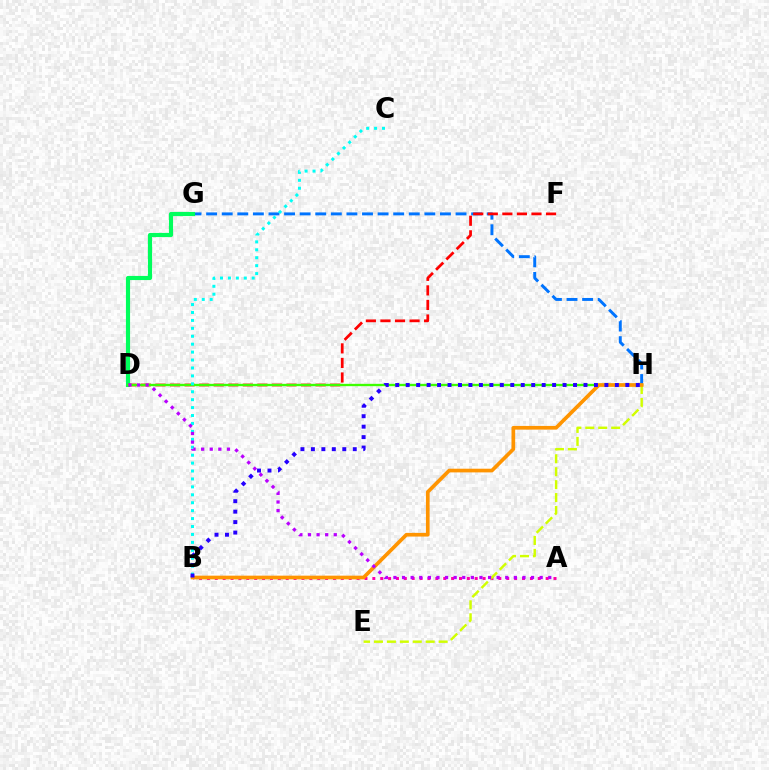{('G', 'H'): [{'color': '#0074ff', 'line_style': 'dashed', 'thickness': 2.12}], ('D', 'G'): [{'color': '#00ff5c', 'line_style': 'solid', 'thickness': 2.98}], ('D', 'F'): [{'color': '#ff0000', 'line_style': 'dashed', 'thickness': 1.98}], ('D', 'H'): [{'color': '#3dff00', 'line_style': 'solid', 'thickness': 1.68}], ('B', 'C'): [{'color': '#00fff6', 'line_style': 'dotted', 'thickness': 2.15}], ('A', 'B'): [{'color': '#ff00ac', 'line_style': 'dotted', 'thickness': 2.14}], ('E', 'H'): [{'color': '#d1ff00', 'line_style': 'dashed', 'thickness': 1.76}], ('B', 'H'): [{'color': '#ff9400', 'line_style': 'solid', 'thickness': 2.65}, {'color': '#2500ff', 'line_style': 'dotted', 'thickness': 2.84}], ('A', 'D'): [{'color': '#b900ff', 'line_style': 'dotted', 'thickness': 2.34}]}